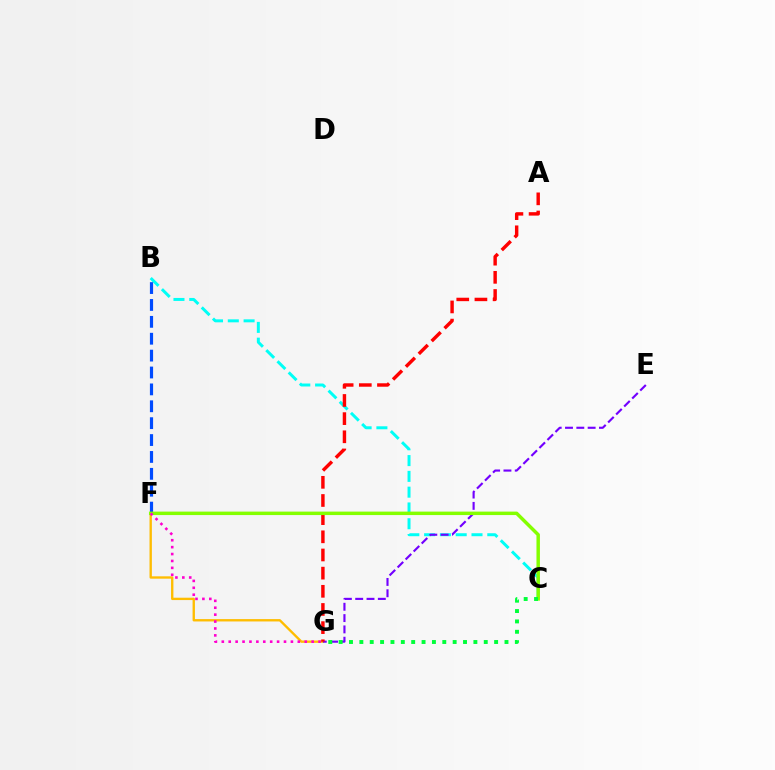{('B', 'C'): [{'color': '#00fff6', 'line_style': 'dashed', 'thickness': 2.14}], ('F', 'G'): [{'color': '#ffbd00', 'line_style': 'solid', 'thickness': 1.7}, {'color': '#ff00cf', 'line_style': 'dotted', 'thickness': 1.88}], ('B', 'F'): [{'color': '#004bff', 'line_style': 'dashed', 'thickness': 2.29}], ('E', 'G'): [{'color': '#7200ff', 'line_style': 'dashed', 'thickness': 1.54}], ('A', 'G'): [{'color': '#ff0000', 'line_style': 'dashed', 'thickness': 2.47}], ('C', 'F'): [{'color': '#84ff00', 'line_style': 'solid', 'thickness': 2.49}], ('C', 'G'): [{'color': '#00ff39', 'line_style': 'dotted', 'thickness': 2.82}]}